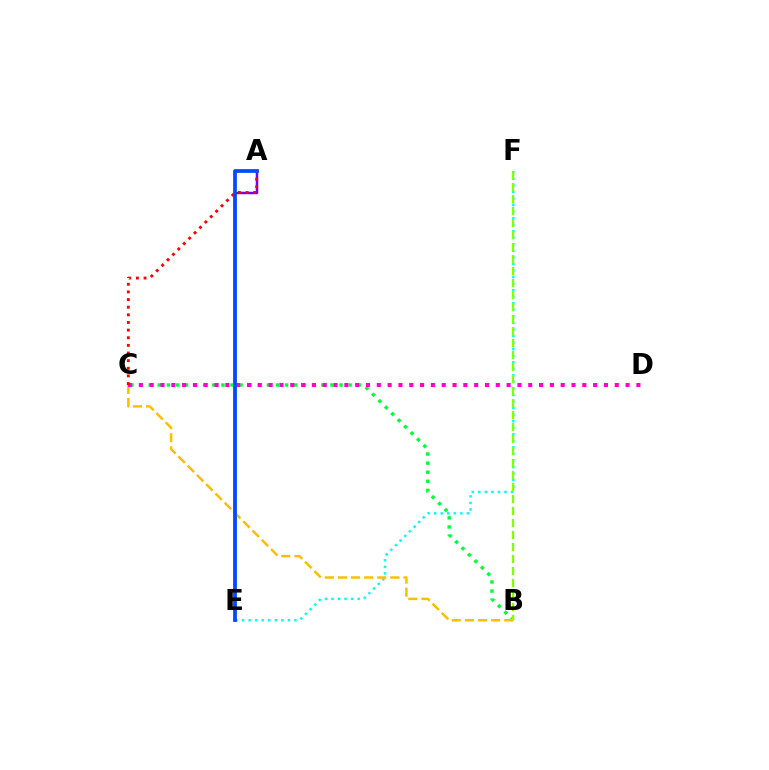{('E', 'F'): [{'color': '#00fff6', 'line_style': 'dotted', 'thickness': 1.78}], ('A', 'E'): [{'color': '#7200ff', 'line_style': 'solid', 'thickness': 1.79}, {'color': '#004bff', 'line_style': 'solid', 'thickness': 2.69}], ('B', 'C'): [{'color': '#00ff39', 'line_style': 'dotted', 'thickness': 2.47}, {'color': '#ffbd00', 'line_style': 'dashed', 'thickness': 1.78}], ('C', 'D'): [{'color': '#ff00cf', 'line_style': 'dotted', 'thickness': 2.94}], ('A', 'C'): [{'color': '#ff0000', 'line_style': 'dotted', 'thickness': 2.08}], ('B', 'F'): [{'color': '#84ff00', 'line_style': 'dashed', 'thickness': 1.63}]}